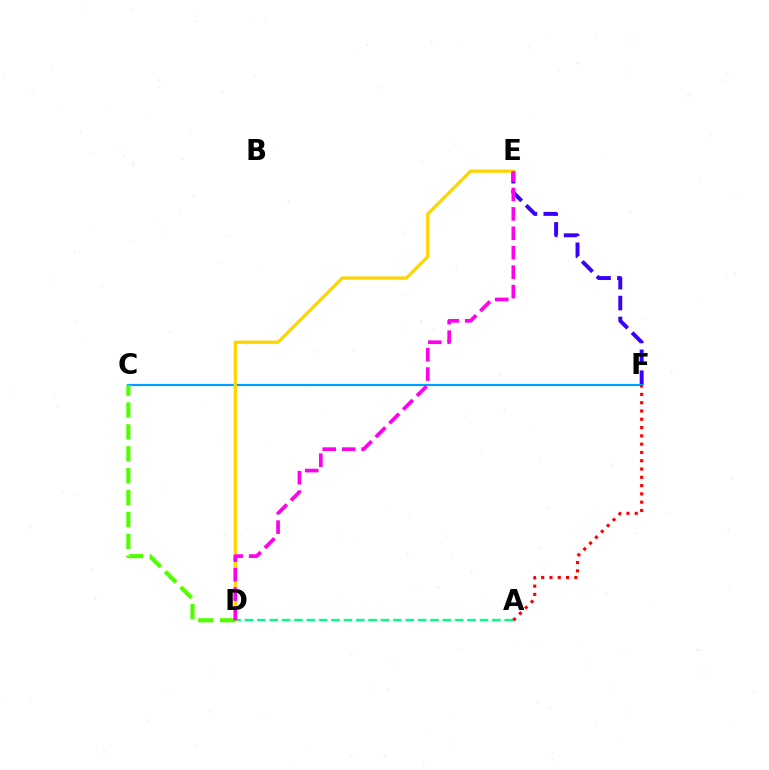{('A', 'D'): [{'color': '#00ff86', 'line_style': 'dashed', 'thickness': 1.68}], ('E', 'F'): [{'color': '#3700ff', 'line_style': 'dashed', 'thickness': 2.84}], ('C', 'F'): [{'color': '#009eff', 'line_style': 'solid', 'thickness': 1.58}], ('D', 'E'): [{'color': '#ffd500', 'line_style': 'solid', 'thickness': 2.34}, {'color': '#ff00ed', 'line_style': 'dashed', 'thickness': 2.64}], ('A', 'F'): [{'color': '#ff0000', 'line_style': 'dotted', 'thickness': 2.25}], ('C', 'D'): [{'color': '#4fff00', 'line_style': 'dashed', 'thickness': 2.97}]}